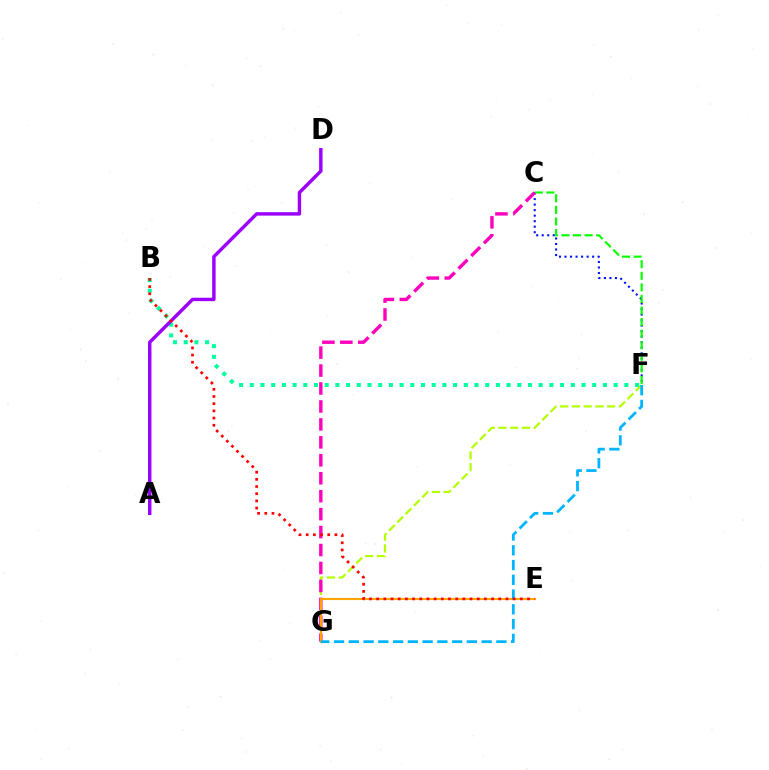{('C', 'F'): [{'color': '#0010ff', 'line_style': 'dotted', 'thickness': 1.5}, {'color': '#08ff00', 'line_style': 'dashed', 'thickness': 1.57}], ('B', 'F'): [{'color': '#00ff9d', 'line_style': 'dotted', 'thickness': 2.91}], ('F', 'G'): [{'color': '#b3ff00', 'line_style': 'dashed', 'thickness': 1.6}, {'color': '#00b5ff', 'line_style': 'dashed', 'thickness': 2.0}], ('A', 'D'): [{'color': '#9b00ff', 'line_style': 'solid', 'thickness': 2.47}], ('C', 'G'): [{'color': '#ff00bd', 'line_style': 'dashed', 'thickness': 2.44}], ('E', 'G'): [{'color': '#ffa500', 'line_style': 'solid', 'thickness': 1.52}], ('B', 'E'): [{'color': '#ff0000', 'line_style': 'dotted', 'thickness': 1.95}]}